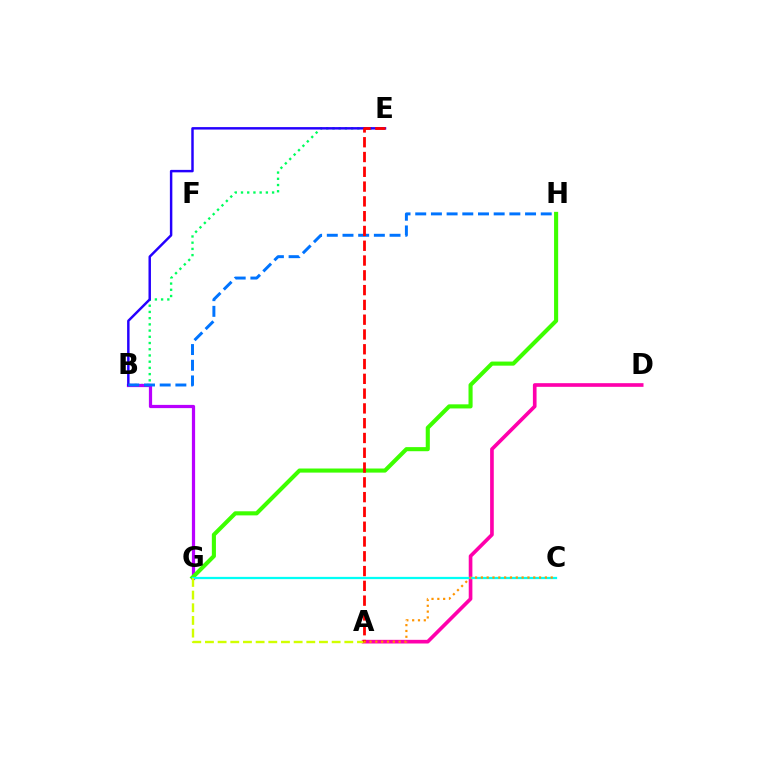{('B', 'E'): [{'color': '#00ff5c', 'line_style': 'dotted', 'thickness': 1.69}, {'color': '#2500ff', 'line_style': 'solid', 'thickness': 1.77}], ('B', 'G'): [{'color': '#b900ff', 'line_style': 'solid', 'thickness': 2.32}], ('G', 'H'): [{'color': '#3dff00', 'line_style': 'solid', 'thickness': 2.95}], ('A', 'D'): [{'color': '#ff00ac', 'line_style': 'solid', 'thickness': 2.63}], ('C', 'G'): [{'color': '#00fff6', 'line_style': 'solid', 'thickness': 1.62}], ('A', 'G'): [{'color': '#d1ff00', 'line_style': 'dashed', 'thickness': 1.72}], ('B', 'H'): [{'color': '#0074ff', 'line_style': 'dashed', 'thickness': 2.13}], ('A', 'E'): [{'color': '#ff0000', 'line_style': 'dashed', 'thickness': 2.01}], ('A', 'C'): [{'color': '#ff9400', 'line_style': 'dotted', 'thickness': 1.58}]}